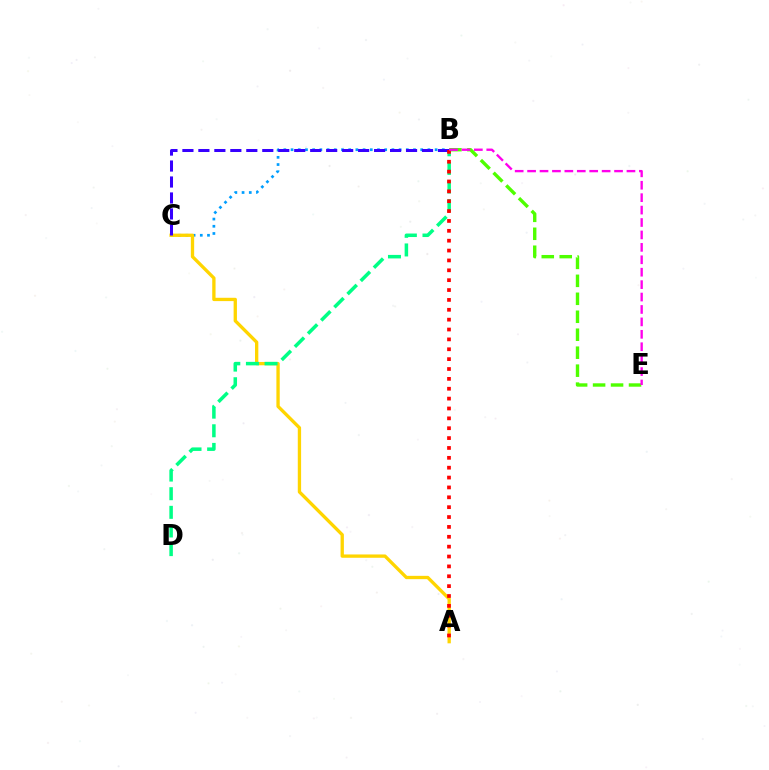{('B', 'C'): [{'color': '#009eff', 'line_style': 'dotted', 'thickness': 1.96}, {'color': '#3700ff', 'line_style': 'dashed', 'thickness': 2.17}], ('A', 'C'): [{'color': '#ffd500', 'line_style': 'solid', 'thickness': 2.39}], ('B', 'E'): [{'color': '#4fff00', 'line_style': 'dashed', 'thickness': 2.44}, {'color': '#ff00ed', 'line_style': 'dashed', 'thickness': 1.69}], ('B', 'D'): [{'color': '#00ff86', 'line_style': 'dashed', 'thickness': 2.53}], ('A', 'B'): [{'color': '#ff0000', 'line_style': 'dotted', 'thickness': 2.68}]}